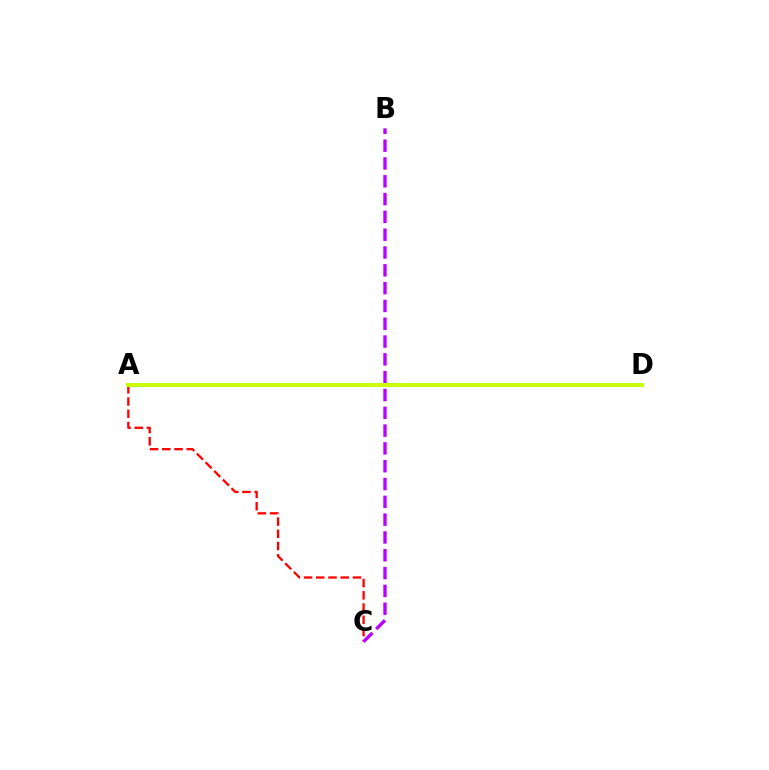{('A', 'C'): [{'color': '#ff0000', 'line_style': 'dashed', 'thickness': 1.66}], ('A', 'D'): [{'color': '#0074ff', 'line_style': 'dashed', 'thickness': 1.52}, {'color': '#00ff5c', 'line_style': 'solid', 'thickness': 2.55}, {'color': '#d1ff00', 'line_style': 'solid', 'thickness': 2.71}], ('B', 'C'): [{'color': '#b900ff', 'line_style': 'dashed', 'thickness': 2.42}]}